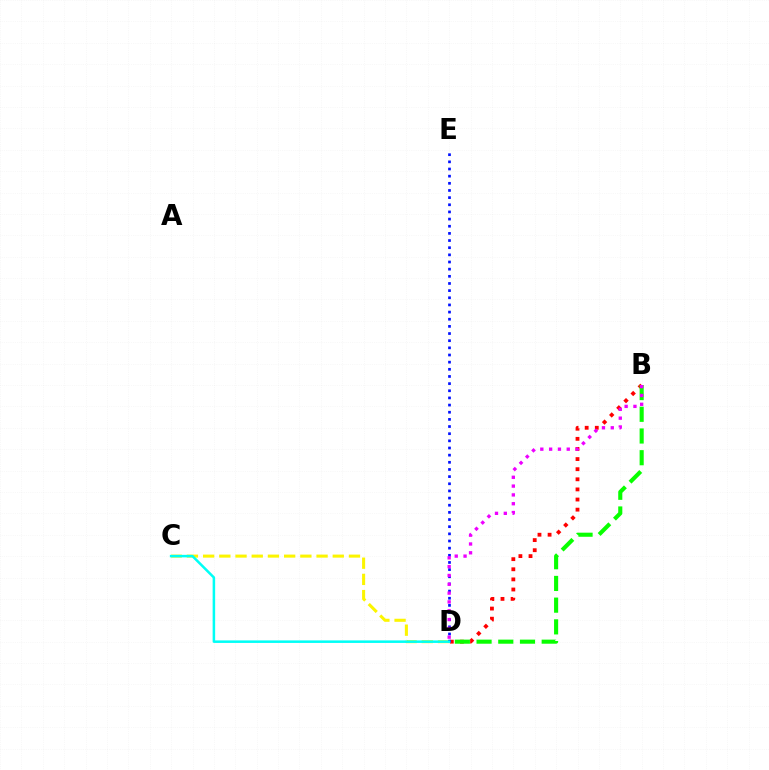{('B', 'D'): [{'color': '#ff0000', 'line_style': 'dotted', 'thickness': 2.75}, {'color': '#08ff00', 'line_style': 'dashed', 'thickness': 2.95}, {'color': '#ee00ff', 'line_style': 'dotted', 'thickness': 2.39}], ('C', 'D'): [{'color': '#fcf500', 'line_style': 'dashed', 'thickness': 2.2}, {'color': '#00fff6', 'line_style': 'solid', 'thickness': 1.82}], ('D', 'E'): [{'color': '#0010ff', 'line_style': 'dotted', 'thickness': 1.94}]}